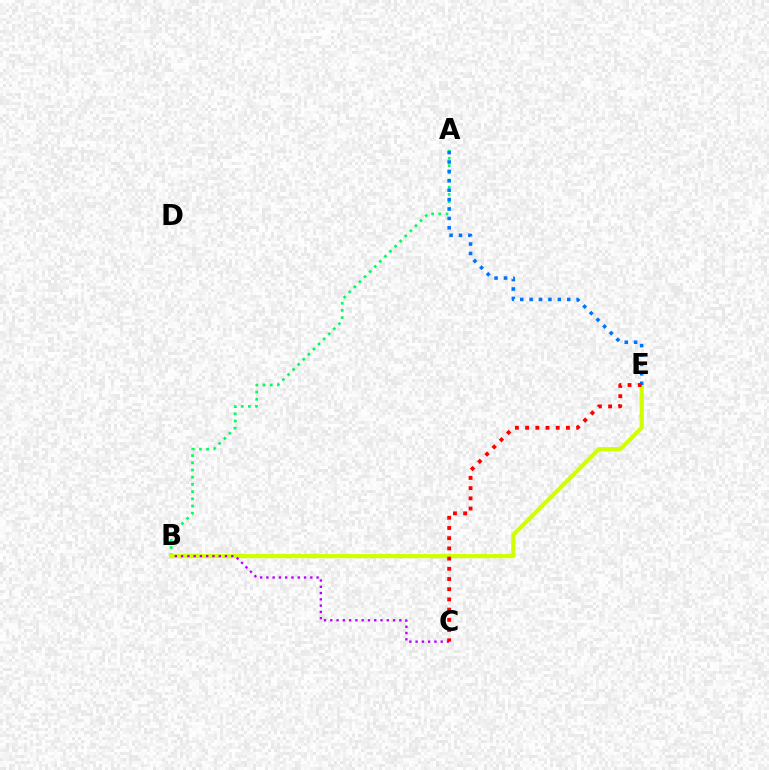{('A', 'B'): [{'color': '#00ff5c', 'line_style': 'dotted', 'thickness': 1.96}], ('B', 'E'): [{'color': '#d1ff00', 'line_style': 'solid', 'thickness': 3.0}], ('B', 'C'): [{'color': '#b900ff', 'line_style': 'dotted', 'thickness': 1.71}], ('A', 'E'): [{'color': '#0074ff', 'line_style': 'dotted', 'thickness': 2.56}], ('C', 'E'): [{'color': '#ff0000', 'line_style': 'dotted', 'thickness': 2.77}]}